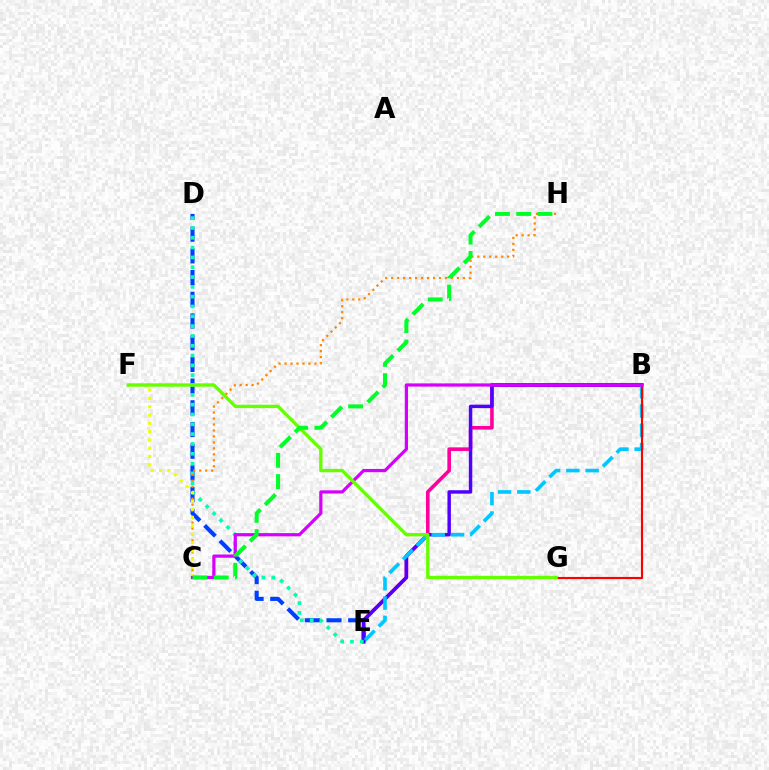{('B', 'E'): [{'color': '#ff00a0', 'line_style': 'solid', 'thickness': 2.6}, {'color': '#4f00ff', 'line_style': 'solid', 'thickness': 2.47}, {'color': '#00c7ff', 'line_style': 'dashed', 'thickness': 2.62}], ('D', 'E'): [{'color': '#003fff', 'line_style': 'dashed', 'thickness': 2.95}, {'color': '#00ffaf', 'line_style': 'dotted', 'thickness': 2.67}], ('C', 'H'): [{'color': '#ff8800', 'line_style': 'dotted', 'thickness': 1.62}, {'color': '#00ff27', 'line_style': 'dashed', 'thickness': 2.89}], ('C', 'F'): [{'color': '#eeff00', 'line_style': 'dotted', 'thickness': 2.26}], ('B', 'G'): [{'color': '#ff0000', 'line_style': 'solid', 'thickness': 1.54}], ('B', 'C'): [{'color': '#d600ff', 'line_style': 'solid', 'thickness': 2.32}], ('F', 'G'): [{'color': '#66ff00', 'line_style': 'solid', 'thickness': 2.42}]}